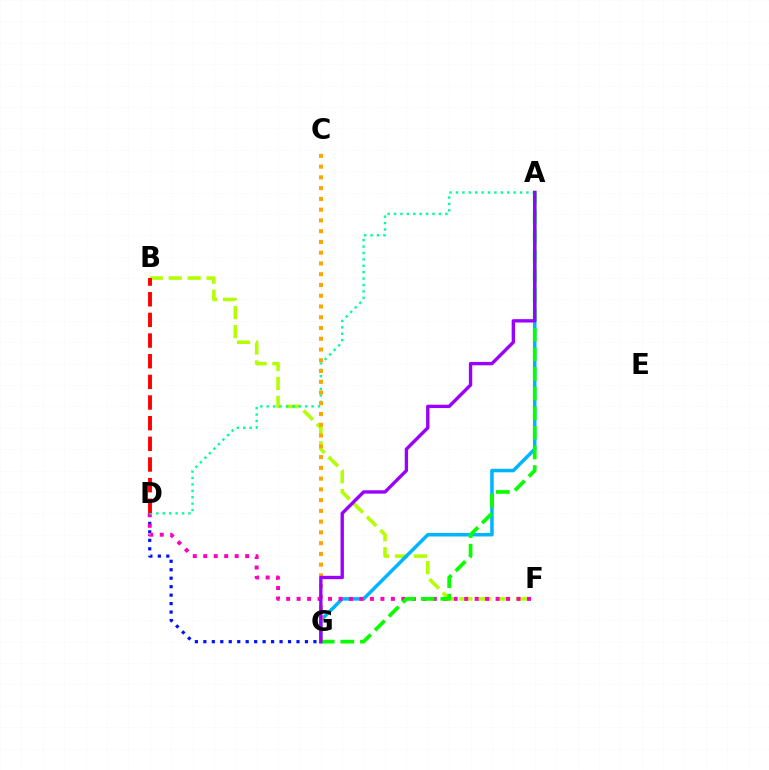{('B', 'F'): [{'color': '#b3ff00', 'line_style': 'dashed', 'thickness': 2.57}], ('D', 'G'): [{'color': '#0010ff', 'line_style': 'dotted', 'thickness': 2.3}], ('A', 'G'): [{'color': '#00b5ff', 'line_style': 'solid', 'thickness': 2.52}, {'color': '#08ff00', 'line_style': 'dashed', 'thickness': 2.67}, {'color': '#9b00ff', 'line_style': 'solid', 'thickness': 2.42}], ('D', 'F'): [{'color': '#ff00bd', 'line_style': 'dotted', 'thickness': 2.85}], ('A', 'D'): [{'color': '#00ff9d', 'line_style': 'dotted', 'thickness': 1.74}], ('C', 'G'): [{'color': '#ffa500', 'line_style': 'dotted', 'thickness': 2.92}], ('B', 'D'): [{'color': '#ff0000', 'line_style': 'dashed', 'thickness': 2.81}]}